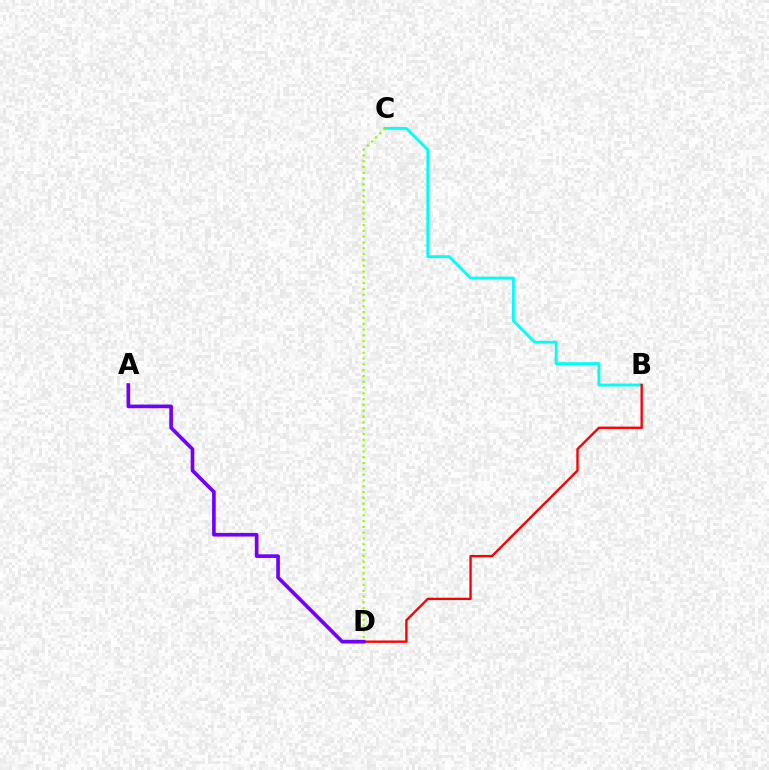{('B', 'C'): [{'color': '#00fff6', 'line_style': 'solid', 'thickness': 2.06}], ('B', 'D'): [{'color': '#ff0000', 'line_style': 'solid', 'thickness': 1.7}], ('A', 'D'): [{'color': '#7200ff', 'line_style': 'solid', 'thickness': 2.63}], ('C', 'D'): [{'color': '#84ff00', 'line_style': 'dotted', 'thickness': 1.58}]}